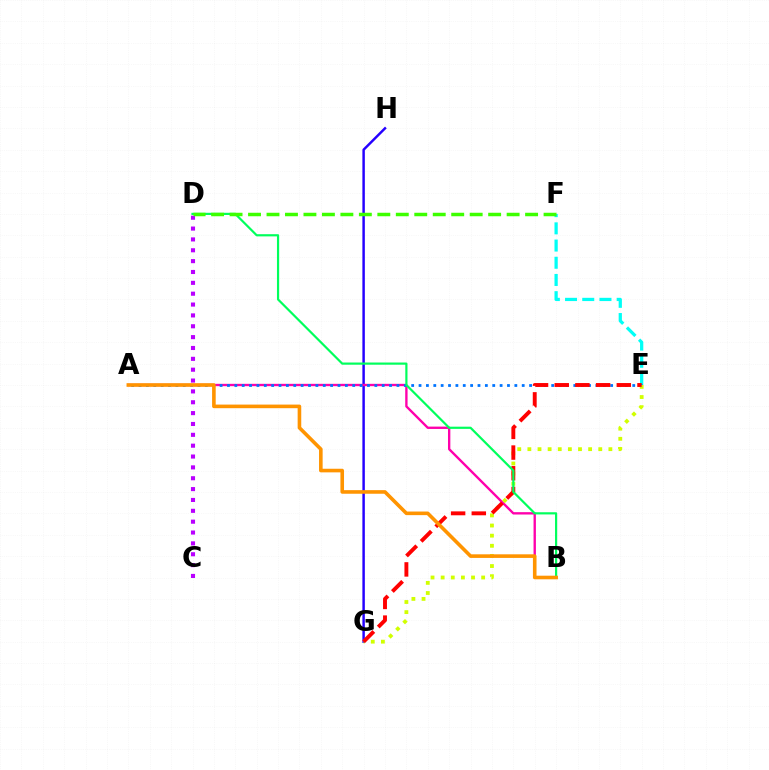{('G', 'H'): [{'color': '#2500ff', 'line_style': 'solid', 'thickness': 1.77}], ('E', 'F'): [{'color': '#00fff6', 'line_style': 'dashed', 'thickness': 2.34}], ('A', 'B'): [{'color': '#ff00ac', 'line_style': 'solid', 'thickness': 1.7}, {'color': '#ff9400', 'line_style': 'solid', 'thickness': 2.59}], ('A', 'E'): [{'color': '#0074ff', 'line_style': 'dotted', 'thickness': 2.0}], ('E', 'G'): [{'color': '#d1ff00', 'line_style': 'dotted', 'thickness': 2.75}, {'color': '#ff0000', 'line_style': 'dashed', 'thickness': 2.81}], ('C', 'D'): [{'color': '#b900ff', 'line_style': 'dotted', 'thickness': 2.95}], ('B', 'D'): [{'color': '#00ff5c', 'line_style': 'solid', 'thickness': 1.58}], ('D', 'F'): [{'color': '#3dff00', 'line_style': 'dashed', 'thickness': 2.51}]}